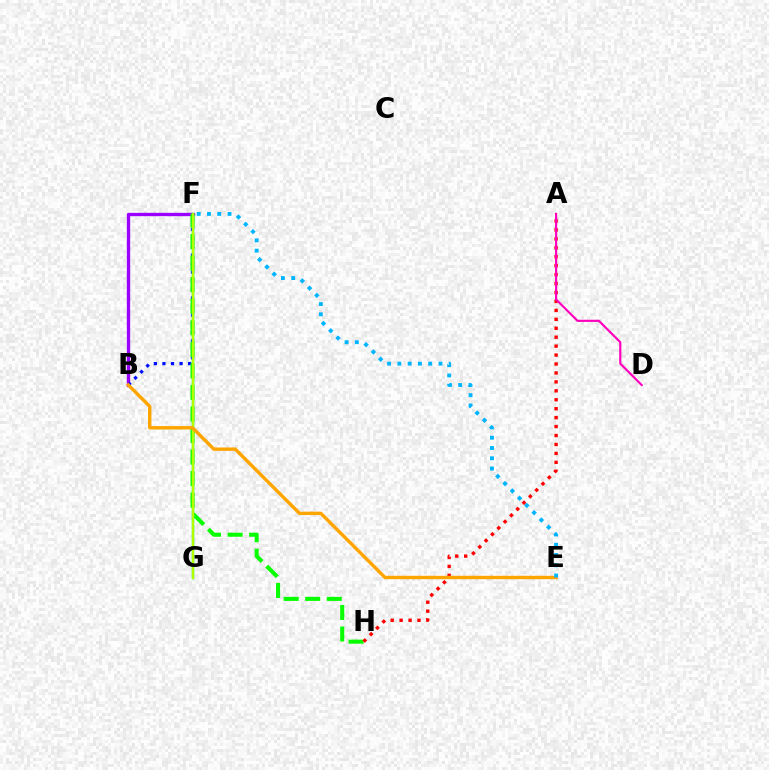{('B', 'F'): [{'color': '#9b00ff', 'line_style': 'solid', 'thickness': 2.41}, {'color': '#0010ff', 'line_style': 'dotted', 'thickness': 2.33}], ('F', 'G'): [{'color': '#00ff9d', 'line_style': 'solid', 'thickness': 1.74}, {'color': '#b3ff00', 'line_style': 'solid', 'thickness': 1.72}], ('F', 'H'): [{'color': '#08ff00', 'line_style': 'dashed', 'thickness': 2.93}], ('A', 'H'): [{'color': '#ff0000', 'line_style': 'dotted', 'thickness': 2.43}], ('B', 'E'): [{'color': '#ffa500', 'line_style': 'solid', 'thickness': 2.45}], ('E', 'F'): [{'color': '#00b5ff', 'line_style': 'dotted', 'thickness': 2.79}], ('A', 'D'): [{'color': '#ff00bd', 'line_style': 'solid', 'thickness': 1.56}]}